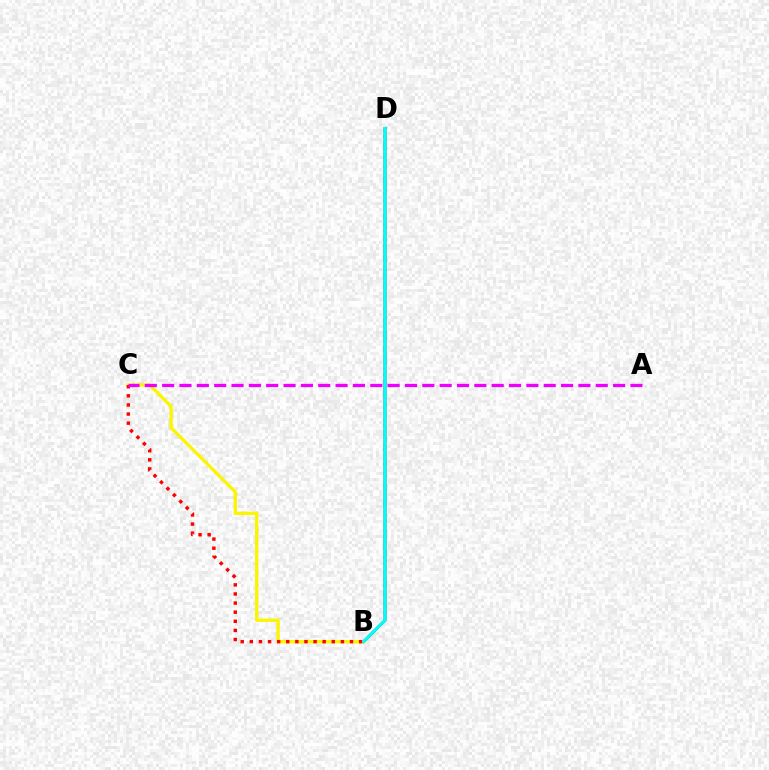{('B', 'D'): [{'color': '#0010ff', 'line_style': 'solid', 'thickness': 1.93}, {'color': '#08ff00', 'line_style': 'solid', 'thickness': 1.72}, {'color': '#00fff6', 'line_style': 'solid', 'thickness': 2.07}], ('B', 'C'): [{'color': '#fcf500', 'line_style': 'solid', 'thickness': 2.39}, {'color': '#ff0000', 'line_style': 'dotted', 'thickness': 2.47}], ('A', 'C'): [{'color': '#ee00ff', 'line_style': 'dashed', 'thickness': 2.36}]}